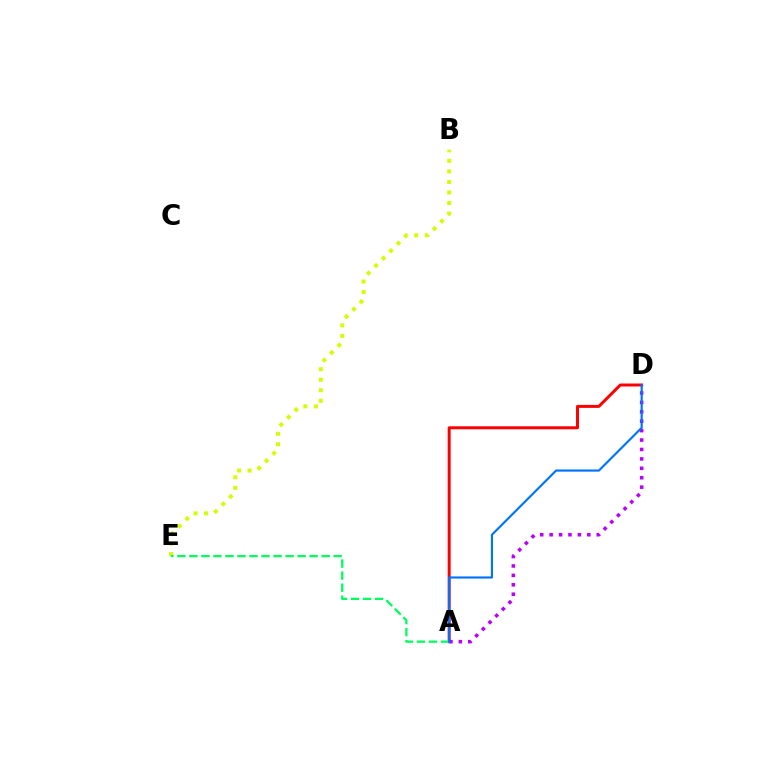{('A', 'D'): [{'color': '#ff0000', 'line_style': 'solid', 'thickness': 2.15}, {'color': '#b900ff', 'line_style': 'dotted', 'thickness': 2.56}, {'color': '#0074ff', 'line_style': 'solid', 'thickness': 1.55}], ('B', 'E'): [{'color': '#d1ff00', 'line_style': 'dotted', 'thickness': 2.86}], ('A', 'E'): [{'color': '#00ff5c', 'line_style': 'dashed', 'thickness': 1.63}]}